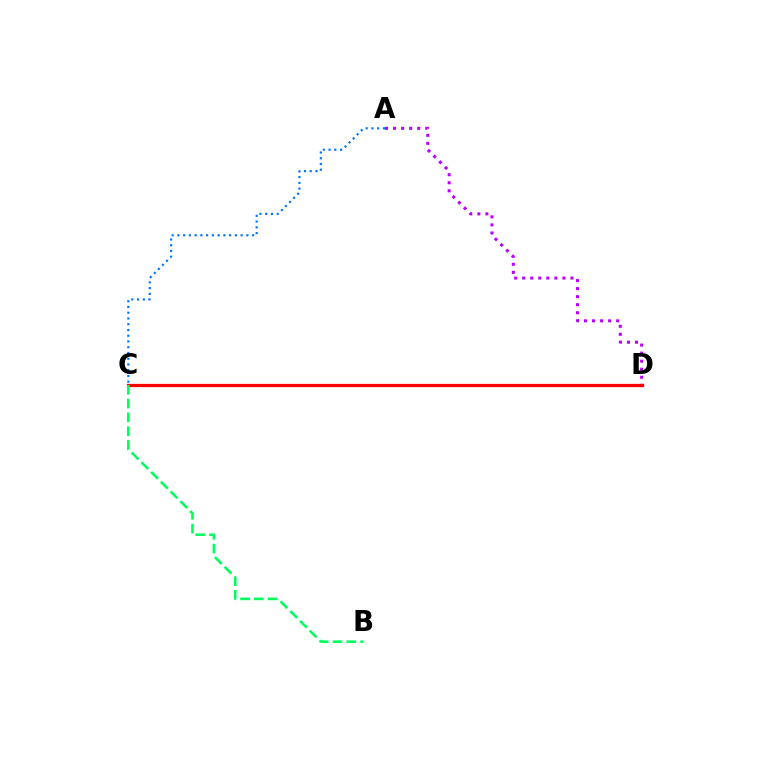{('C', 'D'): [{'color': '#d1ff00', 'line_style': 'solid', 'thickness': 2.08}, {'color': '#ff0000', 'line_style': 'solid', 'thickness': 2.33}], ('A', 'D'): [{'color': '#b900ff', 'line_style': 'dotted', 'thickness': 2.19}], ('B', 'C'): [{'color': '#00ff5c', 'line_style': 'dashed', 'thickness': 1.87}], ('A', 'C'): [{'color': '#0074ff', 'line_style': 'dotted', 'thickness': 1.56}]}